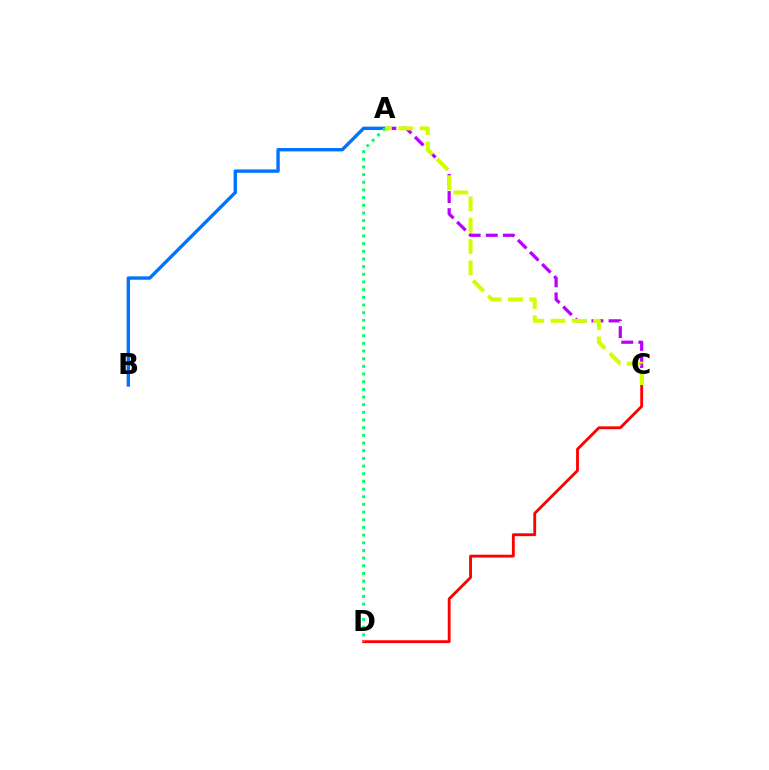{('A', 'B'): [{'color': '#0074ff', 'line_style': 'solid', 'thickness': 2.43}], ('A', 'C'): [{'color': '#b900ff', 'line_style': 'dashed', 'thickness': 2.32}, {'color': '#d1ff00', 'line_style': 'dashed', 'thickness': 2.9}], ('C', 'D'): [{'color': '#ff0000', 'line_style': 'solid', 'thickness': 2.05}], ('A', 'D'): [{'color': '#00ff5c', 'line_style': 'dotted', 'thickness': 2.08}]}